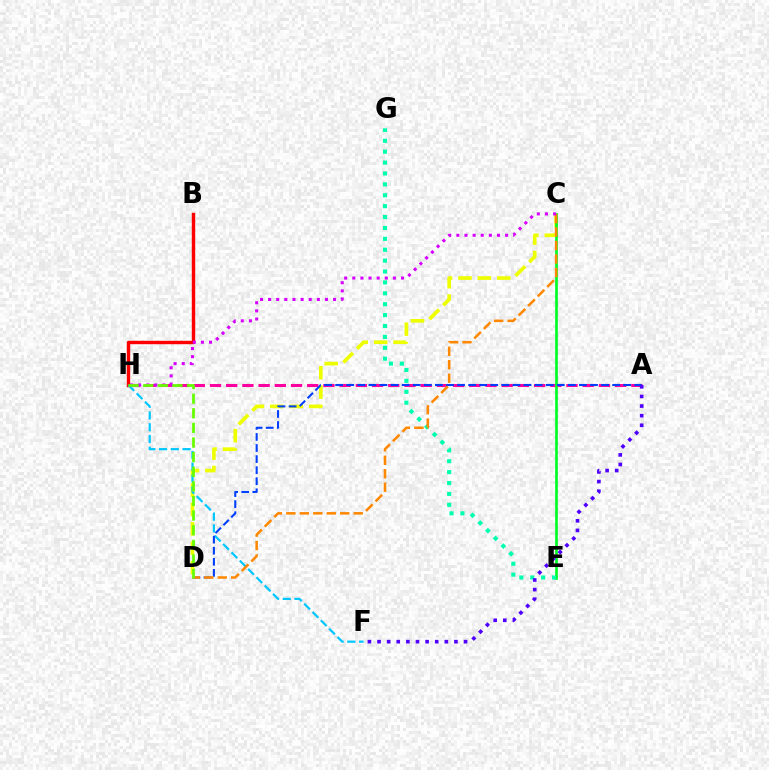{('A', 'H'): [{'color': '#ff00a0', 'line_style': 'dashed', 'thickness': 2.2}], ('B', 'H'): [{'color': '#ff0000', 'line_style': 'solid', 'thickness': 2.45}], ('C', 'D'): [{'color': '#eeff00', 'line_style': 'dashed', 'thickness': 2.64}, {'color': '#ff8800', 'line_style': 'dashed', 'thickness': 1.83}], ('F', 'H'): [{'color': '#00c7ff', 'line_style': 'dashed', 'thickness': 1.6}], ('C', 'E'): [{'color': '#00ff27', 'line_style': 'solid', 'thickness': 1.96}], ('E', 'G'): [{'color': '#00ffaf', 'line_style': 'dotted', 'thickness': 2.96}], ('A', 'D'): [{'color': '#003fff', 'line_style': 'dashed', 'thickness': 1.51}], ('A', 'F'): [{'color': '#4f00ff', 'line_style': 'dotted', 'thickness': 2.61}], ('C', 'H'): [{'color': '#d600ff', 'line_style': 'dotted', 'thickness': 2.21}], ('D', 'H'): [{'color': '#66ff00', 'line_style': 'dashed', 'thickness': 1.99}]}